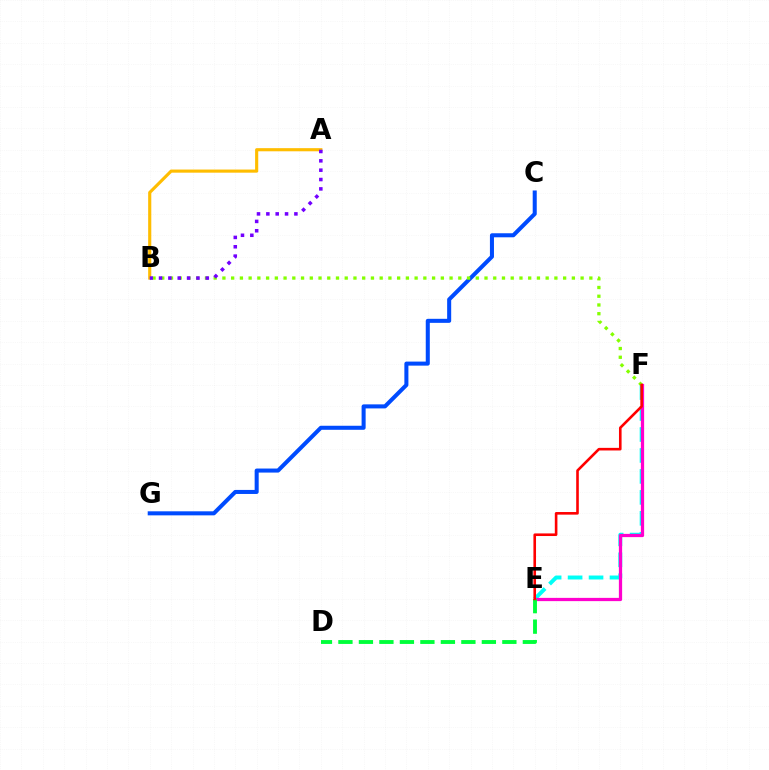{('C', 'G'): [{'color': '#004bff', 'line_style': 'solid', 'thickness': 2.91}], ('E', 'F'): [{'color': '#00fff6', 'line_style': 'dashed', 'thickness': 2.85}, {'color': '#ff00cf', 'line_style': 'solid', 'thickness': 2.34}, {'color': '#ff0000', 'line_style': 'solid', 'thickness': 1.88}], ('D', 'E'): [{'color': '#00ff39', 'line_style': 'dashed', 'thickness': 2.78}], ('A', 'B'): [{'color': '#ffbd00', 'line_style': 'solid', 'thickness': 2.26}, {'color': '#7200ff', 'line_style': 'dotted', 'thickness': 2.54}], ('B', 'F'): [{'color': '#84ff00', 'line_style': 'dotted', 'thickness': 2.37}]}